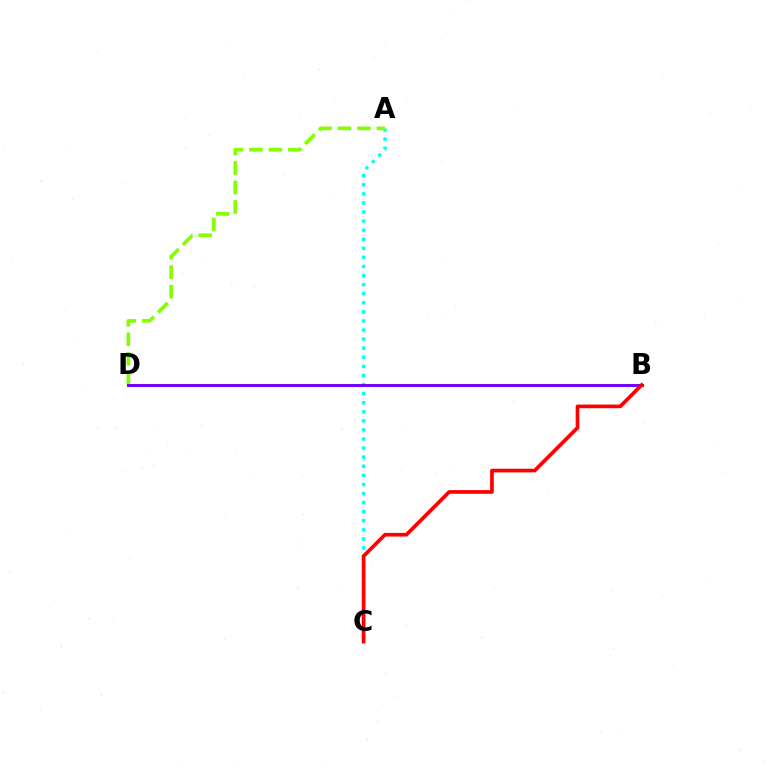{('A', 'C'): [{'color': '#00fff6', 'line_style': 'dotted', 'thickness': 2.47}], ('A', 'D'): [{'color': '#84ff00', 'line_style': 'dashed', 'thickness': 2.65}], ('B', 'D'): [{'color': '#7200ff', 'line_style': 'solid', 'thickness': 2.13}], ('B', 'C'): [{'color': '#ff0000', 'line_style': 'solid', 'thickness': 2.65}]}